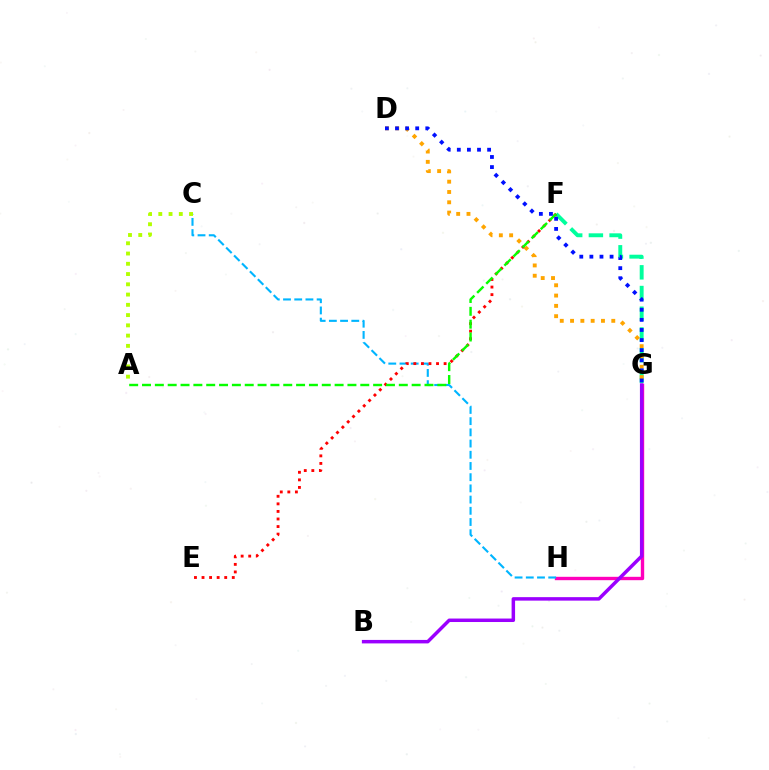{('F', 'G'): [{'color': '#00ff9d', 'line_style': 'dashed', 'thickness': 2.81}], ('D', 'G'): [{'color': '#ffa500', 'line_style': 'dotted', 'thickness': 2.8}, {'color': '#0010ff', 'line_style': 'dotted', 'thickness': 2.74}], ('G', 'H'): [{'color': '#ff00bd', 'line_style': 'solid', 'thickness': 2.43}], ('C', 'H'): [{'color': '#00b5ff', 'line_style': 'dashed', 'thickness': 1.52}], ('E', 'F'): [{'color': '#ff0000', 'line_style': 'dotted', 'thickness': 2.06}], ('A', 'F'): [{'color': '#08ff00', 'line_style': 'dashed', 'thickness': 1.74}], ('A', 'C'): [{'color': '#b3ff00', 'line_style': 'dotted', 'thickness': 2.79}], ('B', 'G'): [{'color': '#9b00ff', 'line_style': 'solid', 'thickness': 2.51}]}